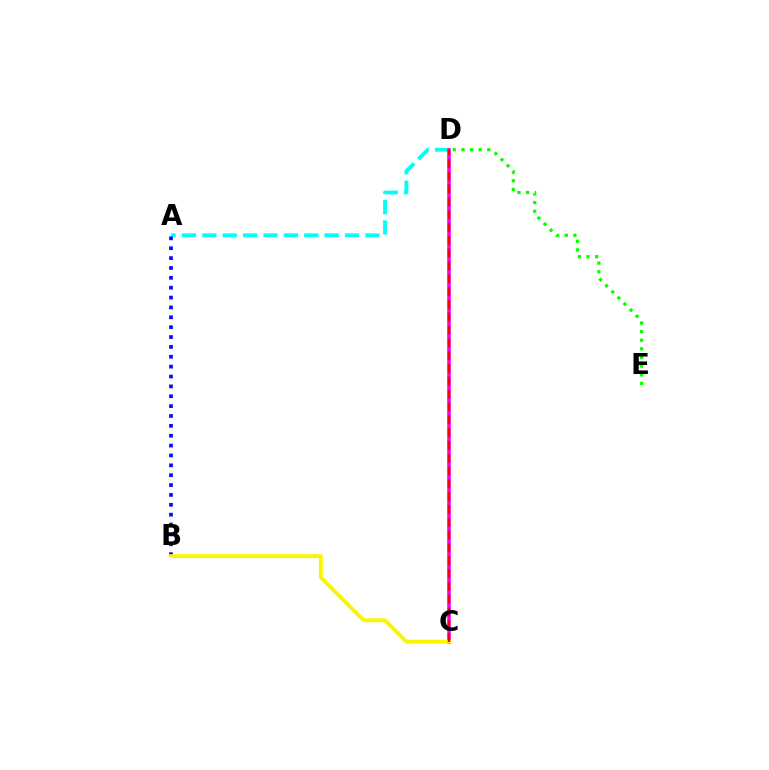{('A', 'D'): [{'color': '#00fff6', 'line_style': 'dashed', 'thickness': 2.77}], ('A', 'B'): [{'color': '#0010ff', 'line_style': 'dotted', 'thickness': 2.68}], ('C', 'D'): [{'color': '#ee00ff', 'line_style': 'solid', 'thickness': 2.55}, {'color': '#ff0000', 'line_style': 'dashed', 'thickness': 1.74}], ('D', 'E'): [{'color': '#08ff00', 'line_style': 'dotted', 'thickness': 2.34}], ('B', 'C'): [{'color': '#fcf500', 'line_style': 'solid', 'thickness': 2.79}]}